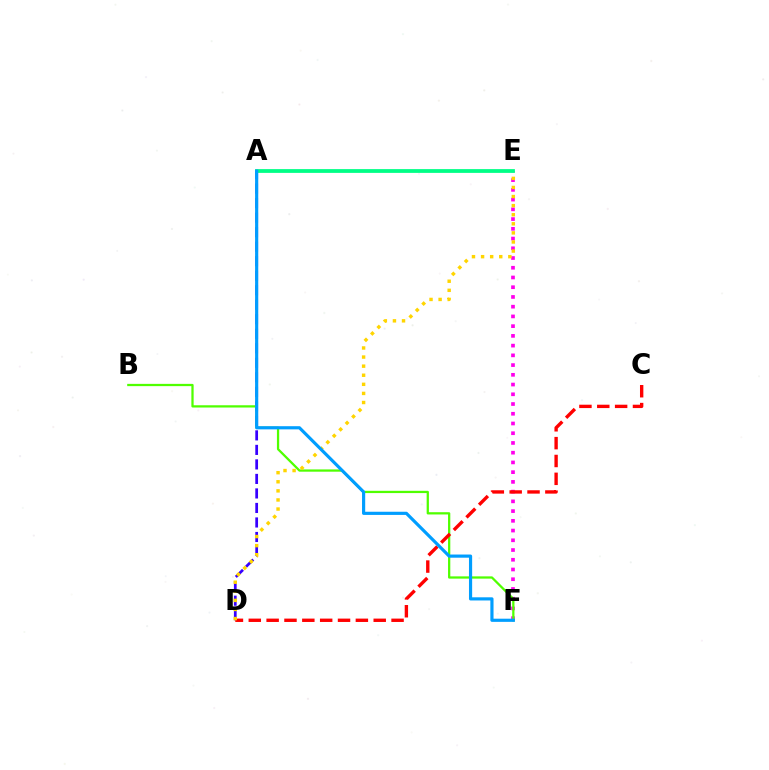{('A', 'D'): [{'color': '#3700ff', 'line_style': 'dashed', 'thickness': 1.97}], ('E', 'F'): [{'color': '#ff00ed', 'line_style': 'dotted', 'thickness': 2.64}], ('B', 'F'): [{'color': '#4fff00', 'line_style': 'solid', 'thickness': 1.63}], ('A', 'E'): [{'color': '#00ff86', 'line_style': 'solid', 'thickness': 2.72}], ('C', 'D'): [{'color': '#ff0000', 'line_style': 'dashed', 'thickness': 2.42}], ('D', 'E'): [{'color': '#ffd500', 'line_style': 'dotted', 'thickness': 2.47}], ('A', 'F'): [{'color': '#009eff', 'line_style': 'solid', 'thickness': 2.28}]}